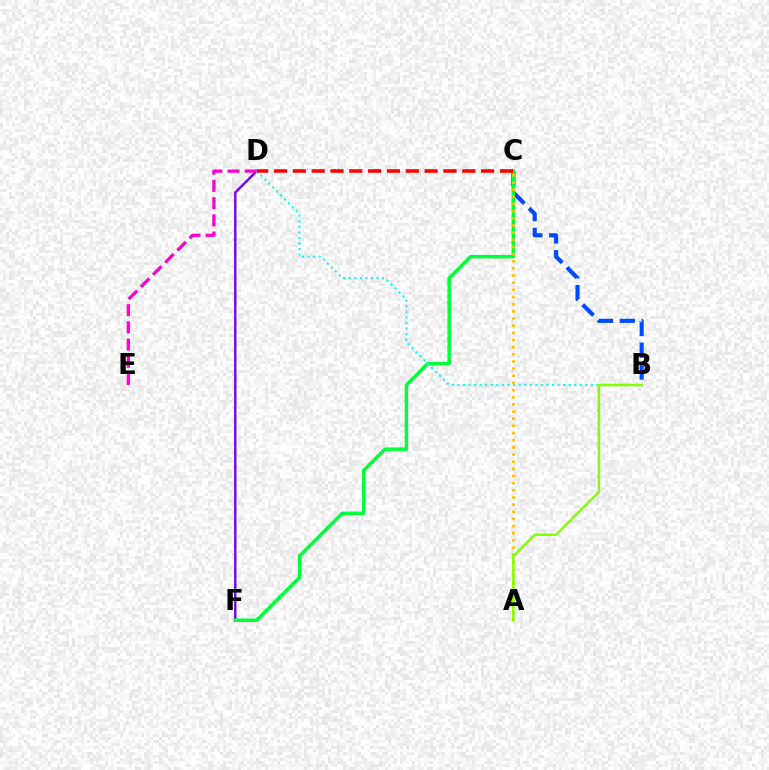{('B', 'C'): [{'color': '#004bff', 'line_style': 'dashed', 'thickness': 2.97}], ('D', 'F'): [{'color': '#7200ff', 'line_style': 'solid', 'thickness': 1.71}], ('C', 'F'): [{'color': '#00ff39', 'line_style': 'solid', 'thickness': 2.49}], ('D', 'E'): [{'color': '#ff00cf', 'line_style': 'dashed', 'thickness': 2.34}], ('B', 'D'): [{'color': '#00fff6', 'line_style': 'dotted', 'thickness': 1.51}], ('A', 'C'): [{'color': '#ffbd00', 'line_style': 'dotted', 'thickness': 1.94}], ('C', 'D'): [{'color': '#ff0000', 'line_style': 'dashed', 'thickness': 2.56}], ('A', 'B'): [{'color': '#84ff00', 'line_style': 'solid', 'thickness': 1.79}]}